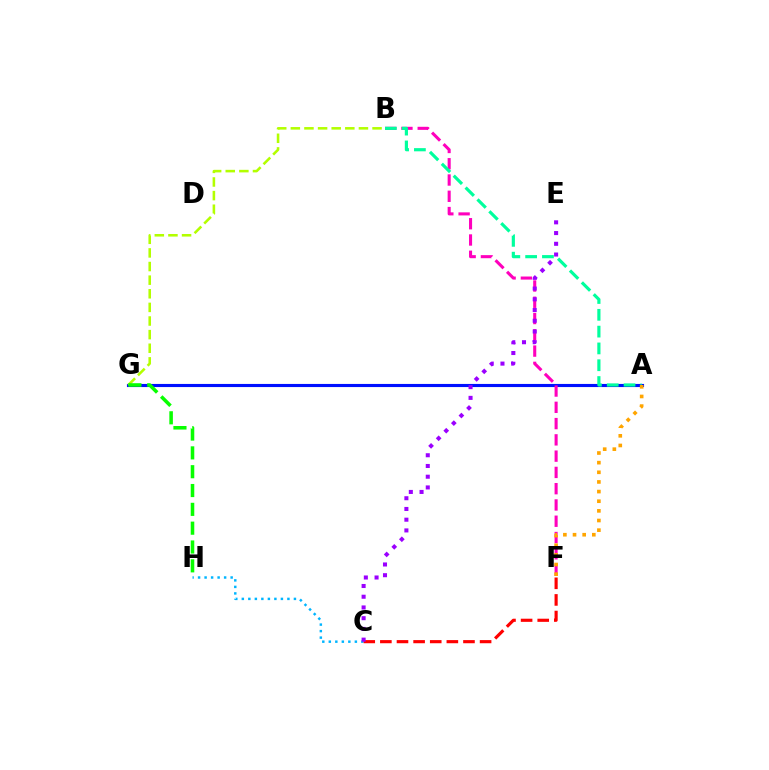{('A', 'G'): [{'color': '#0010ff', 'line_style': 'solid', 'thickness': 2.25}], ('B', 'F'): [{'color': '#ff00bd', 'line_style': 'dashed', 'thickness': 2.21}], ('C', 'H'): [{'color': '#00b5ff', 'line_style': 'dotted', 'thickness': 1.77}], ('B', 'G'): [{'color': '#b3ff00', 'line_style': 'dashed', 'thickness': 1.85}], ('C', 'F'): [{'color': '#ff0000', 'line_style': 'dashed', 'thickness': 2.26}], ('G', 'H'): [{'color': '#08ff00', 'line_style': 'dashed', 'thickness': 2.56}], ('A', 'B'): [{'color': '#00ff9d', 'line_style': 'dashed', 'thickness': 2.28}], ('C', 'E'): [{'color': '#9b00ff', 'line_style': 'dotted', 'thickness': 2.91}], ('A', 'F'): [{'color': '#ffa500', 'line_style': 'dotted', 'thickness': 2.62}]}